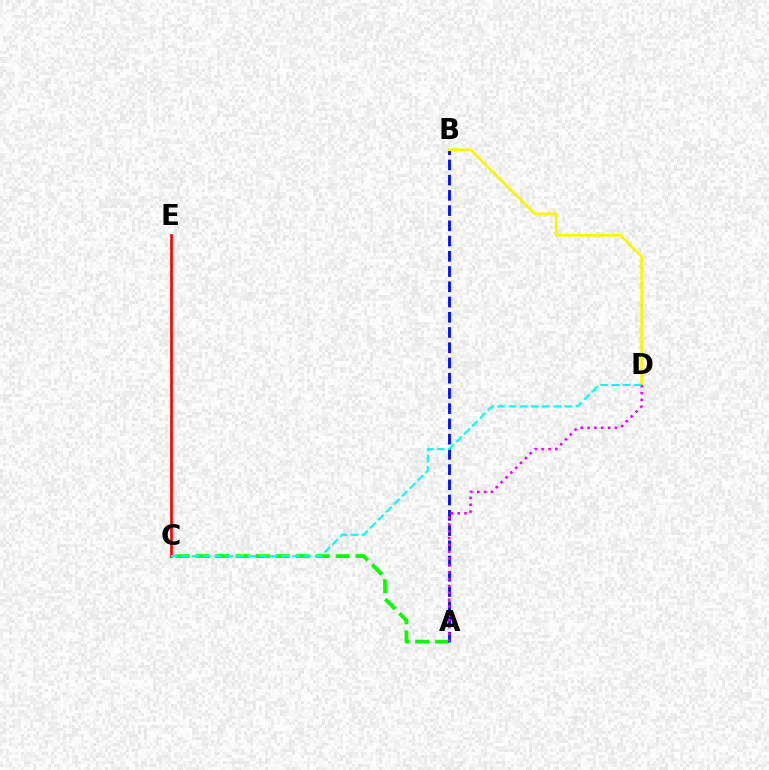{('A', 'C'): [{'color': '#08ff00', 'line_style': 'dashed', 'thickness': 2.72}], ('C', 'E'): [{'color': '#ff0000', 'line_style': 'solid', 'thickness': 1.93}], ('A', 'B'): [{'color': '#0010ff', 'line_style': 'dashed', 'thickness': 2.07}], ('B', 'D'): [{'color': '#fcf500', 'line_style': 'solid', 'thickness': 1.93}], ('A', 'D'): [{'color': '#ee00ff', 'line_style': 'dotted', 'thickness': 1.86}], ('C', 'D'): [{'color': '#00fff6', 'line_style': 'dashed', 'thickness': 1.52}]}